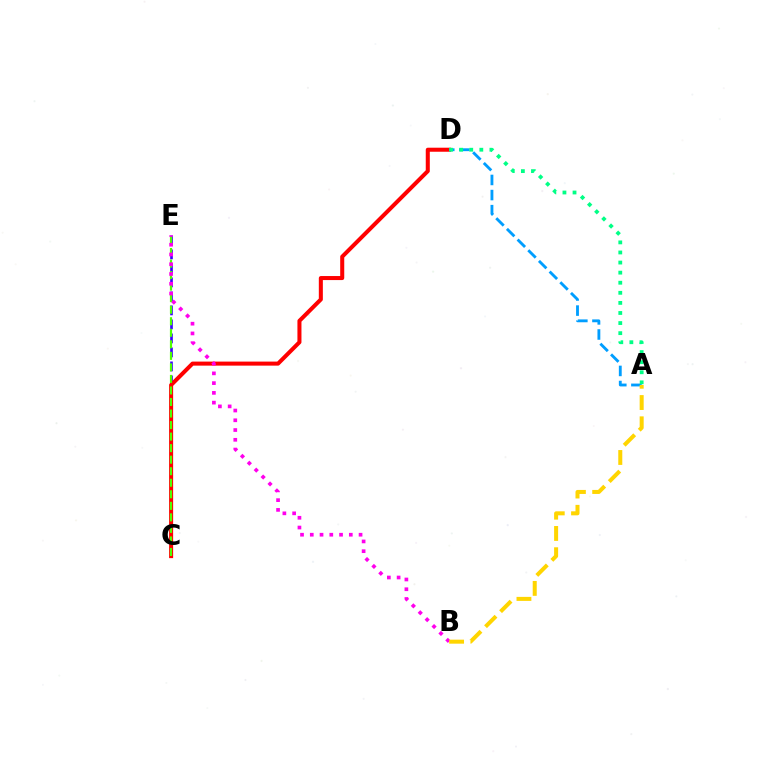{('C', 'E'): [{'color': '#3700ff', 'line_style': 'dashed', 'thickness': 1.9}, {'color': '#4fff00', 'line_style': 'dashed', 'thickness': 1.57}], ('C', 'D'): [{'color': '#ff0000', 'line_style': 'solid', 'thickness': 2.91}], ('A', 'D'): [{'color': '#009eff', 'line_style': 'dashed', 'thickness': 2.05}, {'color': '#00ff86', 'line_style': 'dotted', 'thickness': 2.74}], ('B', 'E'): [{'color': '#ff00ed', 'line_style': 'dotted', 'thickness': 2.65}], ('A', 'B'): [{'color': '#ffd500', 'line_style': 'dashed', 'thickness': 2.89}]}